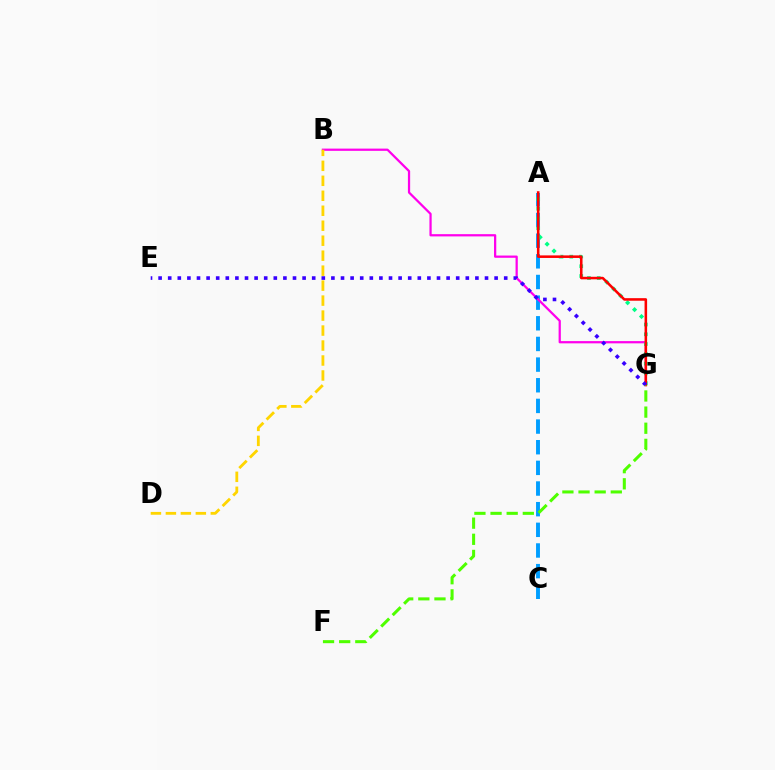{('A', 'C'): [{'color': '#009eff', 'line_style': 'dashed', 'thickness': 2.81}], ('B', 'G'): [{'color': '#ff00ed', 'line_style': 'solid', 'thickness': 1.61}], ('A', 'G'): [{'color': '#00ff86', 'line_style': 'dotted', 'thickness': 2.66}, {'color': '#ff0000', 'line_style': 'solid', 'thickness': 1.84}], ('E', 'G'): [{'color': '#3700ff', 'line_style': 'dotted', 'thickness': 2.61}], ('F', 'G'): [{'color': '#4fff00', 'line_style': 'dashed', 'thickness': 2.19}], ('B', 'D'): [{'color': '#ffd500', 'line_style': 'dashed', 'thickness': 2.03}]}